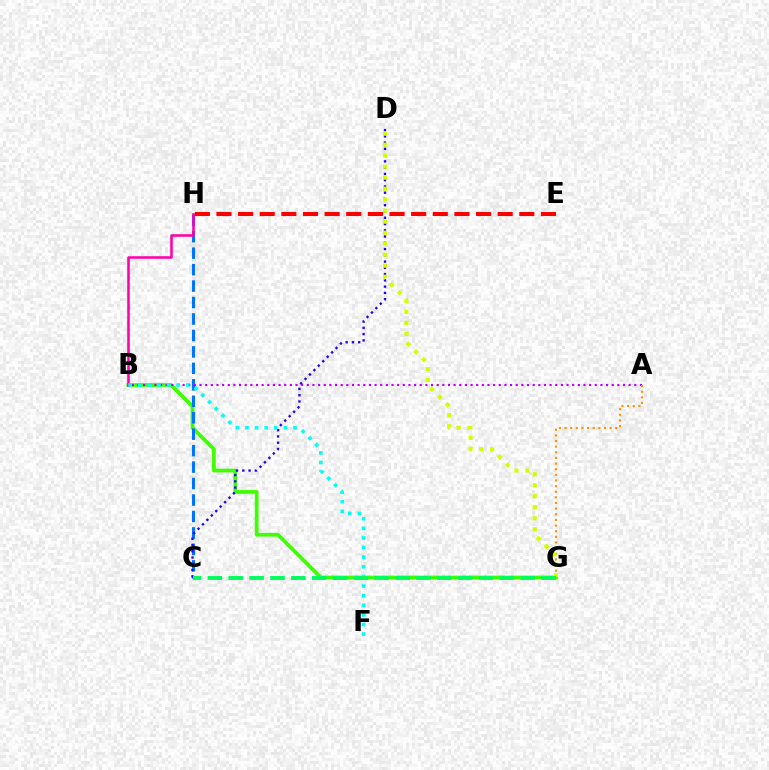{('B', 'G'): [{'color': '#3dff00', 'line_style': 'solid', 'thickness': 2.7}], ('C', 'H'): [{'color': '#0074ff', 'line_style': 'dashed', 'thickness': 2.24}], ('A', 'B'): [{'color': '#b900ff', 'line_style': 'dotted', 'thickness': 1.53}], ('B', 'H'): [{'color': '#ff00ac', 'line_style': 'solid', 'thickness': 1.84}], ('C', 'D'): [{'color': '#2500ff', 'line_style': 'dotted', 'thickness': 1.7}], ('A', 'G'): [{'color': '#ff9400', 'line_style': 'dotted', 'thickness': 1.53}], ('D', 'G'): [{'color': '#d1ff00', 'line_style': 'dotted', 'thickness': 2.99}], ('B', 'F'): [{'color': '#00fff6', 'line_style': 'dotted', 'thickness': 2.61}], ('C', 'G'): [{'color': '#00ff5c', 'line_style': 'dashed', 'thickness': 2.83}], ('E', 'H'): [{'color': '#ff0000', 'line_style': 'dashed', 'thickness': 2.94}]}